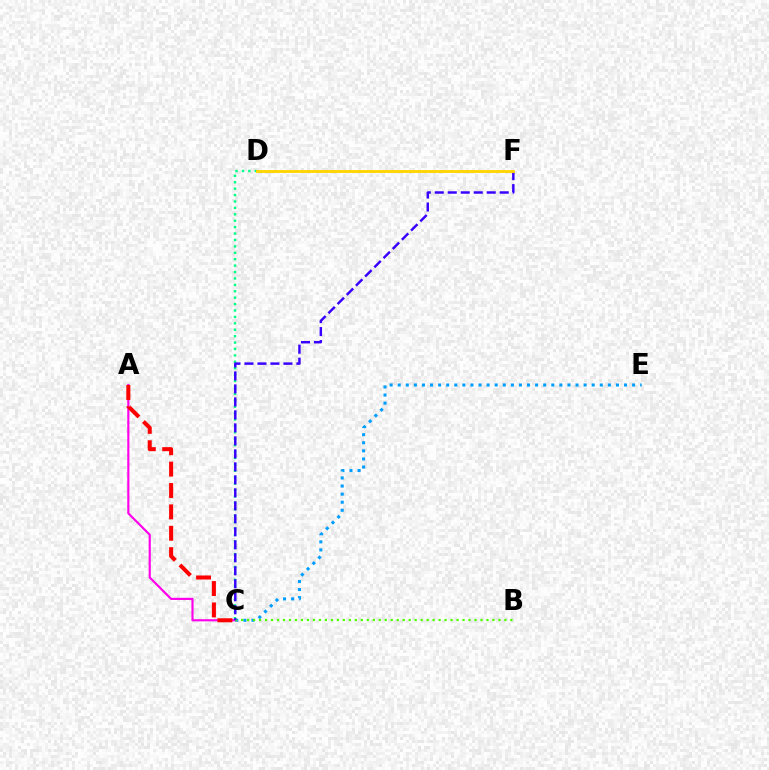{('C', 'E'): [{'color': '#009eff', 'line_style': 'dotted', 'thickness': 2.2}], ('A', 'C'): [{'color': '#ff00ed', 'line_style': 'solid', 'thickness': 1.55}, {'color': '#ff0000', 'line_style': 'dashed', 'thickness': 2.9}], ('B', 'C'): [{'color': '#4fff00', 'line_style': 'dotted', 'thickness': 1.63}], ('C', 'D'): [{'color': '#00ff86', 'line_style': 'dotted', 'thickness': 1.74}], ('C', 'F'): [{'color': '#3700ff', 'line_style': 'dashed', 'thickness': 1.76}], ('D', 'F'): [{'color': '#ffd500', 'line_style': 'solid', 'thickness': 2.05}]}